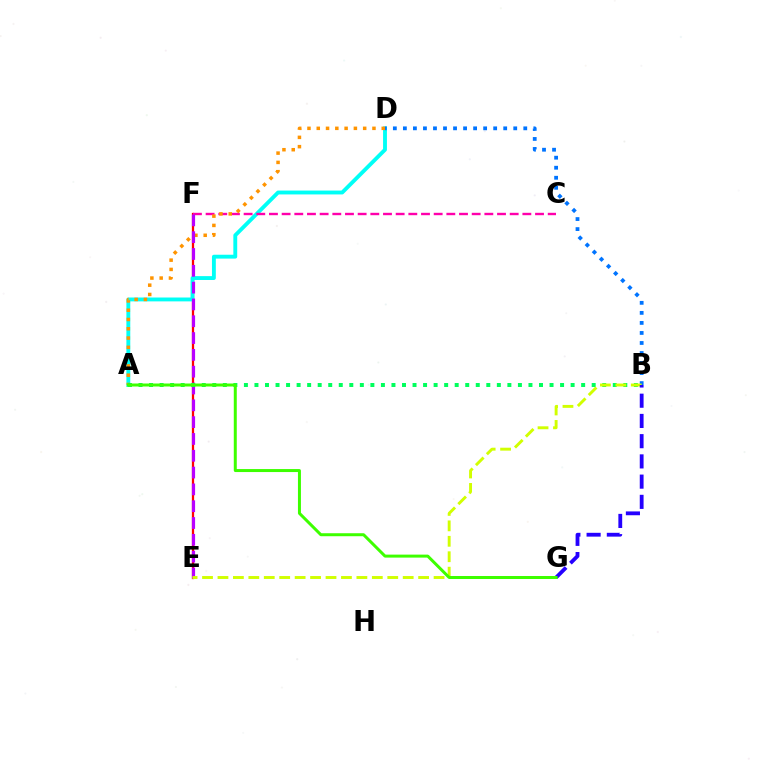{('E', 'F'): [{'color': '#ff0000', 'line_style': 'solid', 'thickness': 1.63}, {'color': '#b900ff', 'line_style': 'dashed', 'thickness': 2.28}], ('A', 'D'): [{'color': '#00fff6', 'line_style': 'solid', 'thickness': 2.78}, {'color': '#ff9400', 'line_style': 'dotted', 'thickness': 2.52}], ('B', 'D'): [{'color': '#0074ff', 'line_style': 'dotted', 'thickness': 2.73}], ('C', 'F'): [{'color': '#ff00ac', 'line_style': 'dashed', 'thickness': 1.72}], ('A', 'B'): [{'color': '#00ff5c', 'line_style': 'dotted', 'thickness': 2.86}], ('B', 'E'): [{'color': '#d1ff00', 'line_style': 'dashed', 'thickness': 2.1}], ('B', 'G'): [{'color': '#2500ff', 'line_style': 'dashed', 'thickness': 2.75}], ('A', 'G'): [{'color': '#3dff00', 'line_style': 'solid', 'thickness': 2.15}]}